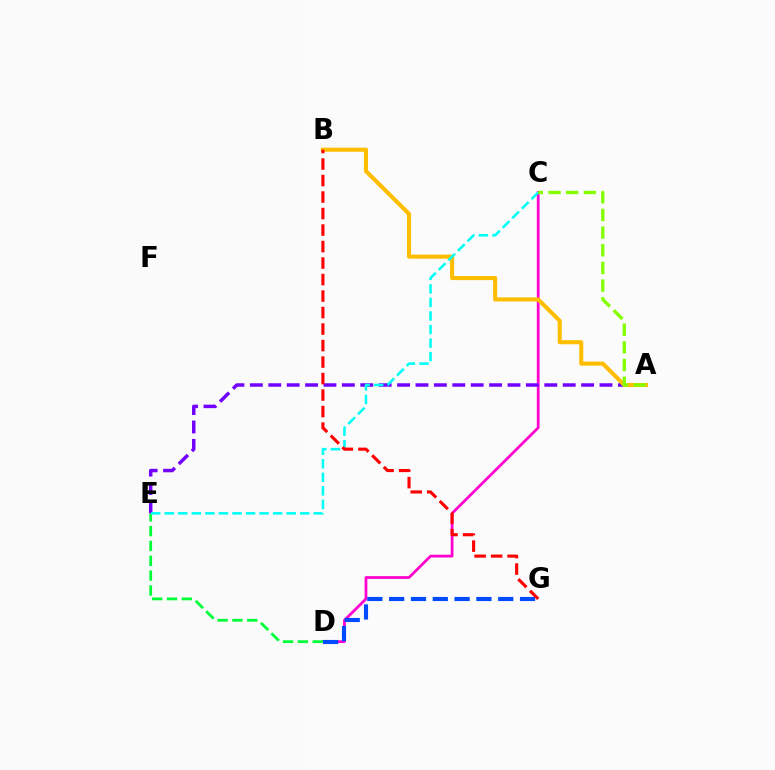{('C', 'D'): [{'color': '#ff00cf', 'line_style': 'solid', 'thickness': 1.99}], ('D', 'E'): [{'color': '#00ff39', 'line_style': 'dashed', 'thickness': 2.02}], ('A', 'E'): [{'color': '#7200ff', 'line_style': 'dashed', 'thickness': 2.5}], ('D', 'G'): [{'color': '#004bff', 'line_style': 'dashed', 'thickness': 2.96}], ('A', 'B'): [{'color': '#ffbd00', 'line_style': 'solid', 'thickness': 2.95}], ('C', 'E'): [{'color': '#00fff6', 'line_style': 'dashed', 'thickness': 1.84}], ('B', 'G'): [{'color': '#ff0000', 'line_style': 'dashed', 'thickness': 2.24}], ('A', 'C'): [{'color': '#84ff00', 'line_style': 'dashed', 'thickness': 2.4}]}